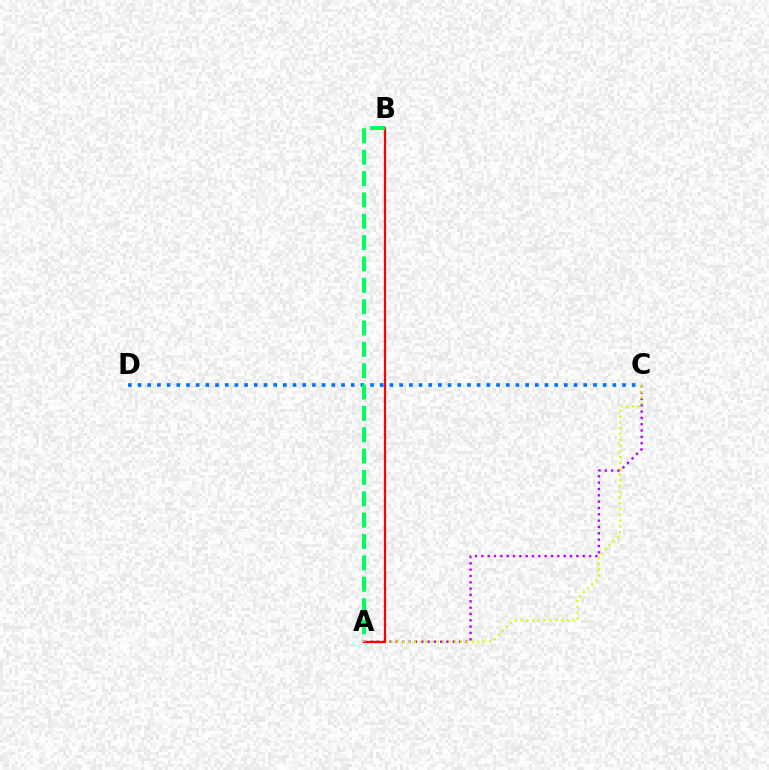{('A', 'C'): [{'color': '#b900ff', 'line_style': 'dotted', 'thickness': 1.72}, {'color': '#d1ff00', 'line_style': 'dotted', 'thickness': 1.57}], ('C', 'D'): [{'color': '#0074ff', 'line_style': 'dotted', 'thickness': 2.63}], ('A', 'B'): [{'color': '#ff0000', 'line_style': 'solid', 'thickness': 1.61}, {'color': '#00ff5c', 'line_style': 'dashed', 'thickness': 2.9}]}